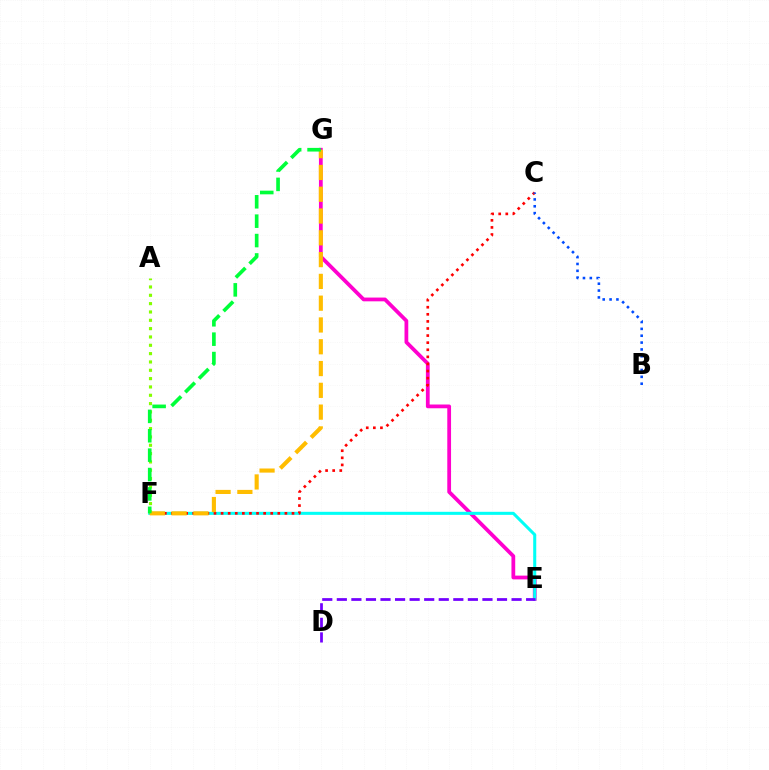{('E', 'G'): [{'color': '#ff00cf', 'line_style': 'solid', 'thickness': 2.71}], ('E', 'F'): [{'color': '#00fff6', 'line_style': 'solid', 'thickness': 2.2}], ('C', 'F'): [{'color': '#ff0000', 'line_style': 'dotted', 'thickness': 1.93}], ('A', 'F'): [{'color': '#84ff00', 'line_style': 'dotted', 'thickness': 2.26}], ('D', 'E'): [{'color': '#7200ff', 'line_style': 'dashed', 'thickness': 1.98}], ('F', 'G'): [{'color': '#ffbd00', 'line_style': 'dashed', 'thickness': 2.96}, {'color': '#00ff39', 'line_style': 'dashed', 'thickness': 2.63}], ('B', 'C'): [{'color': '#004bff', 'line_style': 'dotted', 'thickness': 1.86}]}